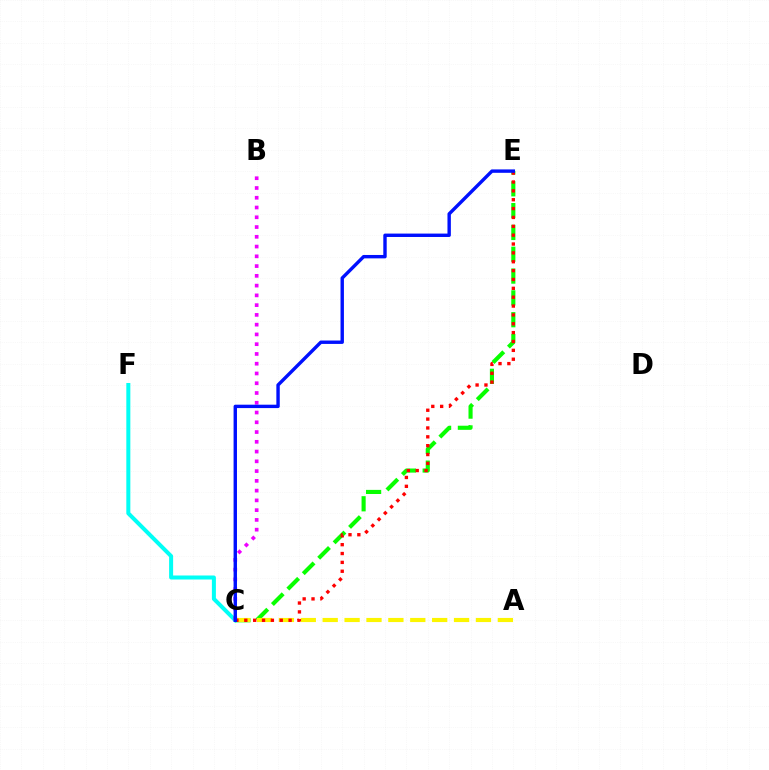{('C', 'E'): [{'color': '#08ff00', 'line_style': 'dashed', 'thickness': 2.96}, {'color': '#ff0000', 'line_style': 'dotted', 'thickness': 2.41}, {'color': '#0010ff', 'line_style': 'solid', 'thickness': 2.45}], ('C', 'F'): [{'color': '#00fff6', 'line_style': 'solid', 'thickness': 2.89}], ('A', 'C'): [{'color': '#fcf500', 'line_style': 'dashed', 'thickness': 2.97}], ('B', 'C'): [{'color': '#ee00ff', 'line_style': 'dotted', 'thickness': 2.65}]}